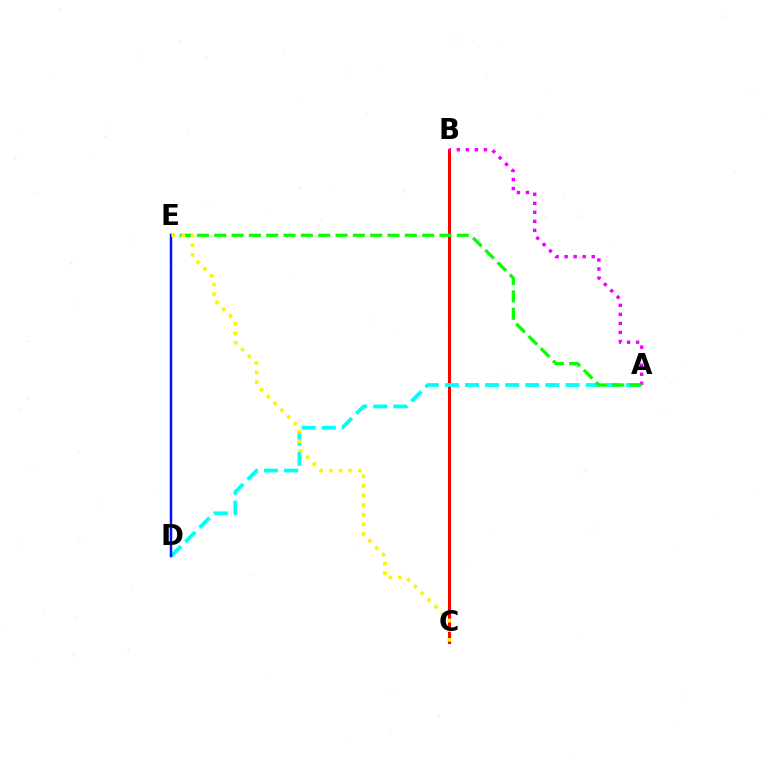{('B', 'C'): [{'color': '#ff0000', 'line_style': 'solid', 'thickness': 2.18}], ('A', 'D'): [{'color': '#00fff6', 'line_style': 'dashed', 'thickness': 2.73}], ('D', 'E'): [{'color': '#0010ff', 'line_style': 'solid', 'thickness': 1.77}], ('A', 'B'): [{'color': '#ee00ff', 'line_style': 'dotted', 'thickness': 2.45}], ('A', 'E'): [{'color': '#08ff00', 'line_style': 'dashed', 'thickness': 2.35}], ('C', 'E'): [{'color': '#fcf500', 'line_style': 'dotted', 'thickness': 2.61}]}